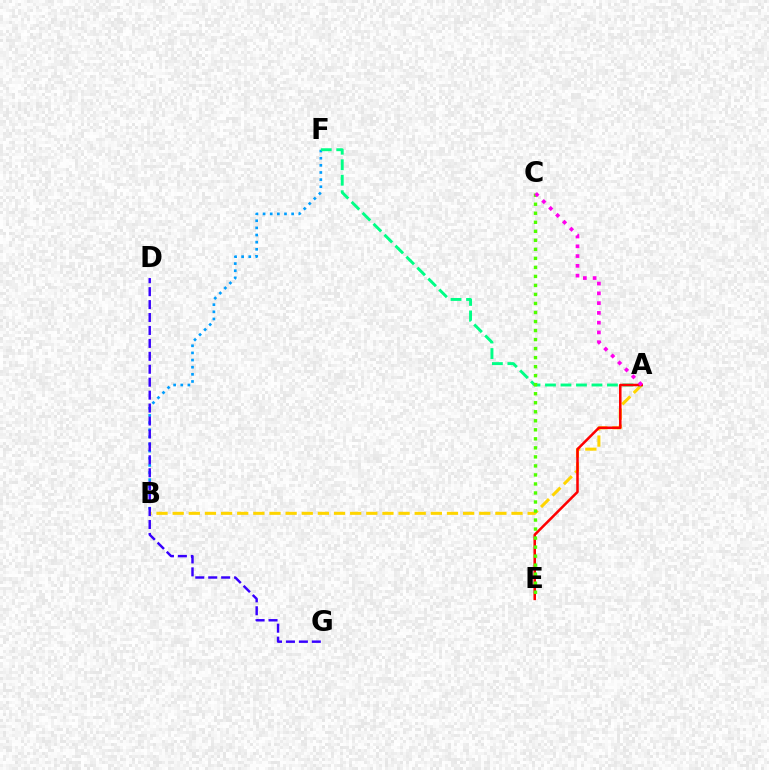{('A', 'B'): [{'color': '#ffd500', 'line_style': 'dashed', 'thickness': 2.19}], ('B', 'F'): [{'color': '#009eff', 'line_style': 'dotted', 'thickness': 1.94}], ('D', 'G'): [{'color': '#3700ff', 'line_style': 'dashed', 'thickness': 1.76}], ('A', 'F'): [{'color': '#00ff86', 'line_style': 'dashed', 'thickness': 2.1}], ('A', 'E'): [{'color': '#ff0000', 'line_style': 'solid', 'thickness': 1.82}], ('C', 'E'): [{'color': '#4fff00', 'line_style': 'dotted', 'thickness': 2.45}], ('A', 'C'): [{'color': '#ff00ed', 'line_style': 'dotted', 'thickness': 2.66}]}